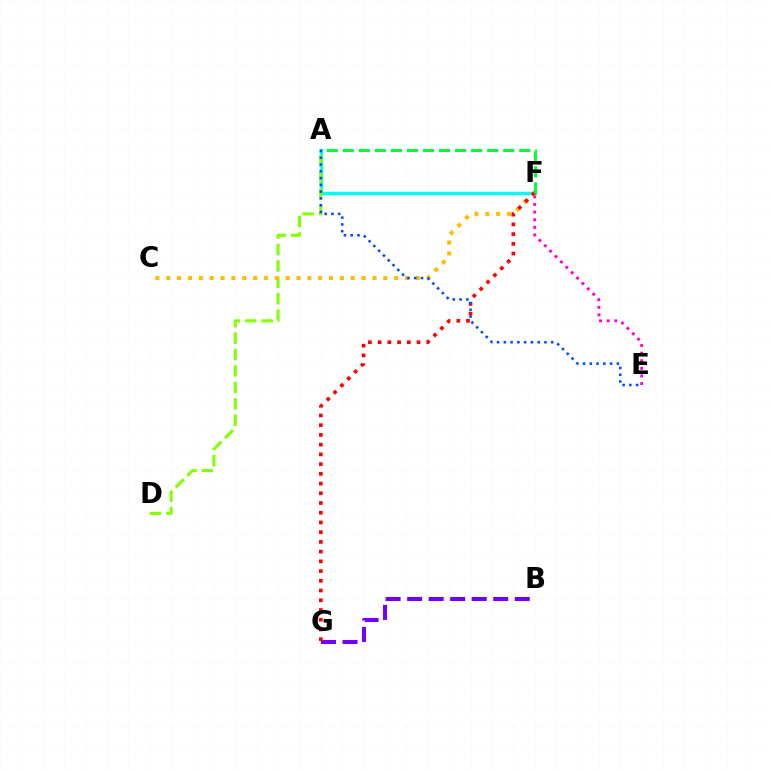{('A', 'F'): [{'color': '#00fff6', 'line_style': 'solid', 'thickness': 2.47}, {'color': '#00ff39', 'line_style': 'dashed', 'thickness': 2.18}], ('A', 'D'): [{'color': '#84ff00', 'line_style': 'dashed', 'thickness': 2.23}], ('E', 'F'): [{'color': '#ff00cf', 'line_style': 'dotted', 'thickness': 2.07}], ('C', 'F'): [{'color': '#ffbd00', 'line_style': 'dotted', 'thickness': 2.95}], ('B', 'G'): [{'color': '#7200ff', 'line_style': 'dashed', 'thickness': 2.92}], ('F', 'G'): [{'color': '#ff0000', 'line_style': 'dotted', 'thickness': 2.64}], ('A', 'E'): [{'color': '#004bff', 'line_style': 'dotted', 'thickness': 1.84}]}